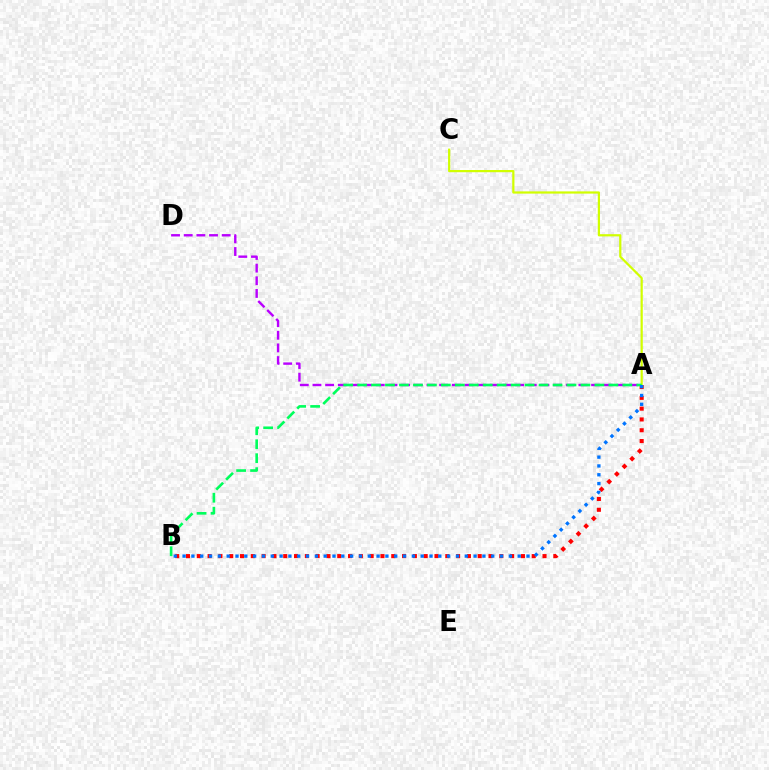{('A', 'C'): [{'color': '#d1ff00', 'line_style': 'solid', 'thickness': 1.6}], ('A', 'D'): [{'color': '#b900ff', 'line_style': 'dashed', 'thickness': 1.72}], ('A', 'B'): [{'color': '#ff0000', 'line_style': 'dotted', 'thickness': 2.94}, {'color': '#00ff5c', 'line_style': 'dashed', 'thickness': 1.9}, {'color': '#0074ff', 'line_style': 'dotted', 'thickness': 2.4}]}